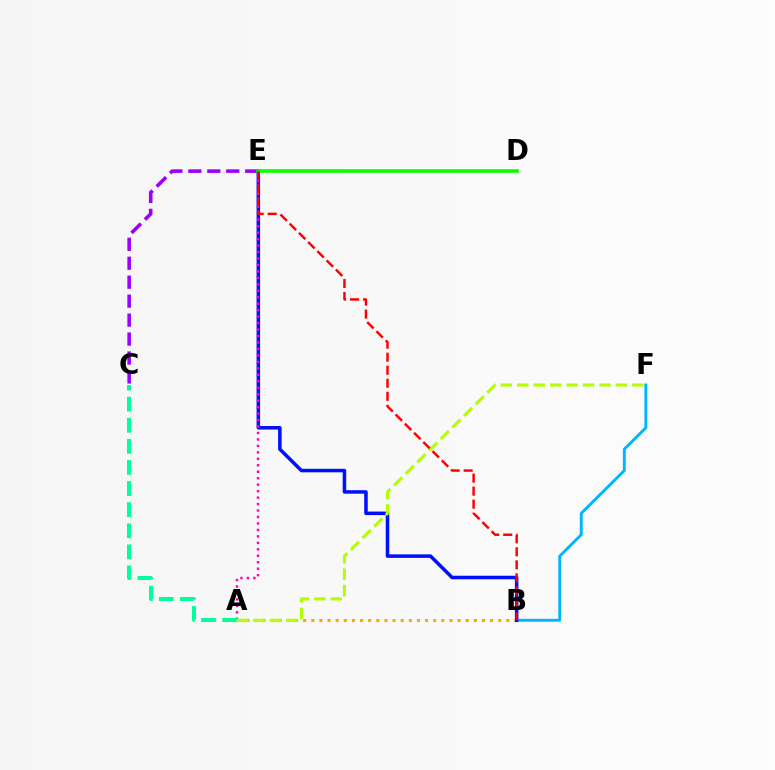{('A', 'B'): [{'color': '#ffa500', 'line_style': 'dotted', 'thickness': 2.21}], ('B', 'F'): [{'color': '#00b5ff', 'line_style': 'solid', 'thickness': 2.08}], ('C', 'E'): [{'color': '#9b00ff', 'line_style': 'dashed', 'thickness': 2.57}], ('B', 'E'): [{'color': '#0010ff', 'line_style': 'solid', 'thickness': 2.54}, {'color': '#ff0000', 'line_style': 'dashed', 'thickness': 1.77}], ('D', 'E'): [{'color': '#08ff00', 'line_style': 'solid', 'thickness': 2.57}], ('A', 'E'): [{'color': '#ff00bd', 'line_style': 'dotted', 'thickness': 1.76}], ('A', 'C'): [{'color': '#00ff9d', 'line_style': 'dashed', 'thickness': 2.87}], ('A', 'F'): [{'color': '#b3ff00', 'line_style': 'dashed', 'thickness': 2.23}]}